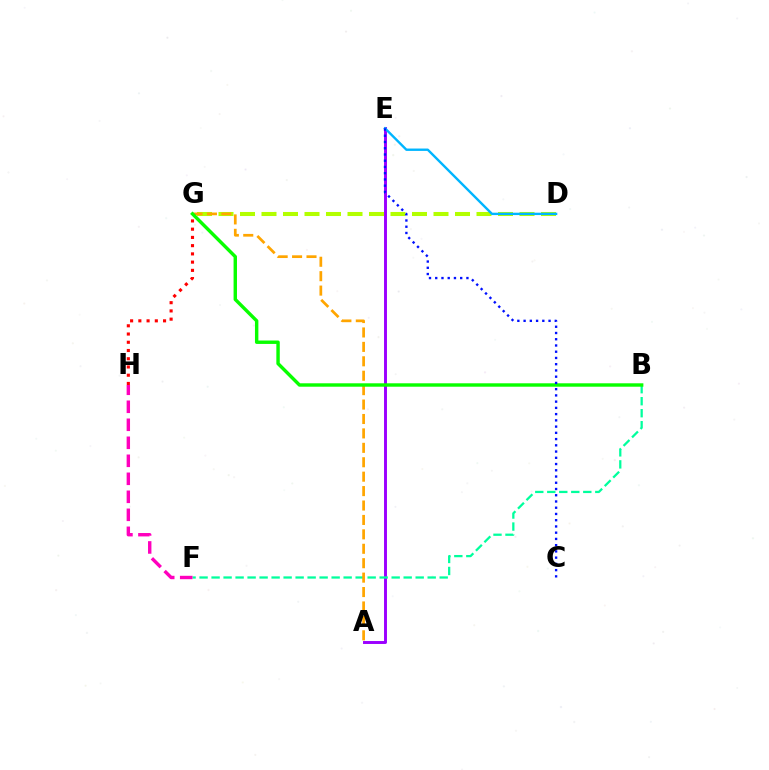{('A', 'E'): [{'color': '#9b00ff', 'line_style': 'solid', 'thickness': 2.12}], ('D', 'G'): [{'color': '#b3ff00', 'line_style': 'dashed', 'thickness': 2.92}], ('B', 'F'): [{'color': '#00ff9d', 'line_style': 'dashed', 'thickness': 1.63}], ('D', 'E'): [{'color': '#00b5ff', 'line_style': 'solid', 'thickness': 1.72}], ('A', 'G'): [{'color': '#ffa500', 'line_style': 'dashed', 'thickness': 1.96}], ('G', 'H'): [{'color': '#ff0000', 'line_style': 'dotted', 'thickness': 2.24}], ('B', 'G'): [{'color': '#08ff00', 'line_style': 'solid', 'thickness': 2.46}], ('C', 'E'): [{'color': '#0010ff', 'line_style': 'dotted', 'thickness': 1.7}], ('F', 'H'): [{'color': '#ff00bd', 'line_style': 'dashed', 'thickness': 2.45}]}